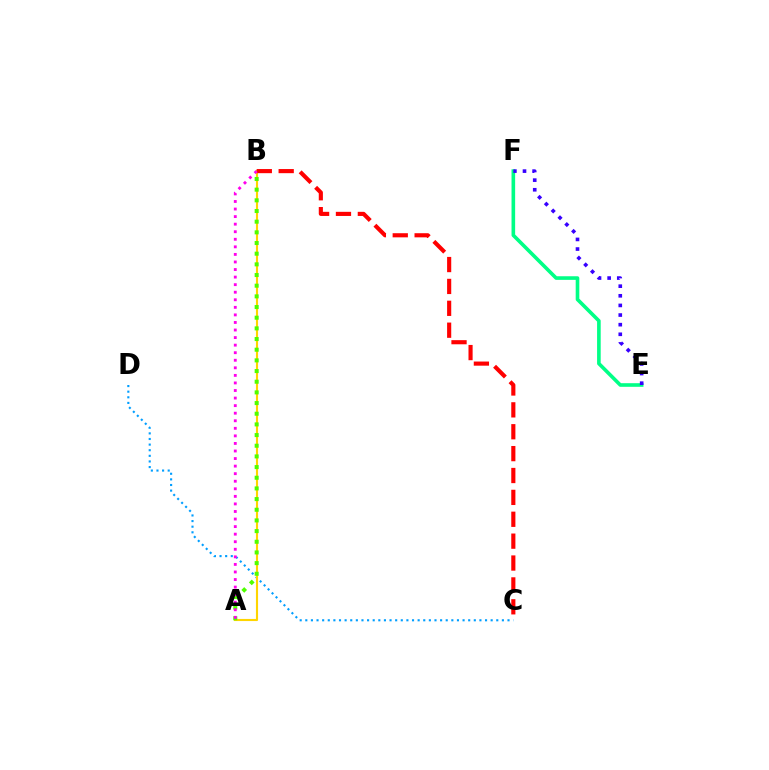{('C', 'D'): [{'color': '#009eff', 'line_style': 'dotted', 'thickness': 1.53}], ('A', 'B'): [{'color': '#ffd500', 'line_style': 'solid', 'thickness': 1.53}, {'color': '#4fff00', 'line_style': 'dotted', 'thickness': 2.9}, {'color': '#ff00ed', 'line_style': 'dotted', 'thickness': 2.05}], ('B', 'C'): [{'color': '#ff0000', 'line_style': 'dashed', 'thickness': 2.97}], ('E', 'F'): [{'color': '#00ff86', 'line_style': 'solid', 'thickness': 2.6}, {'color': '#3700ff', 'line_style': 'dotted', 'thickness': 2.62}]}